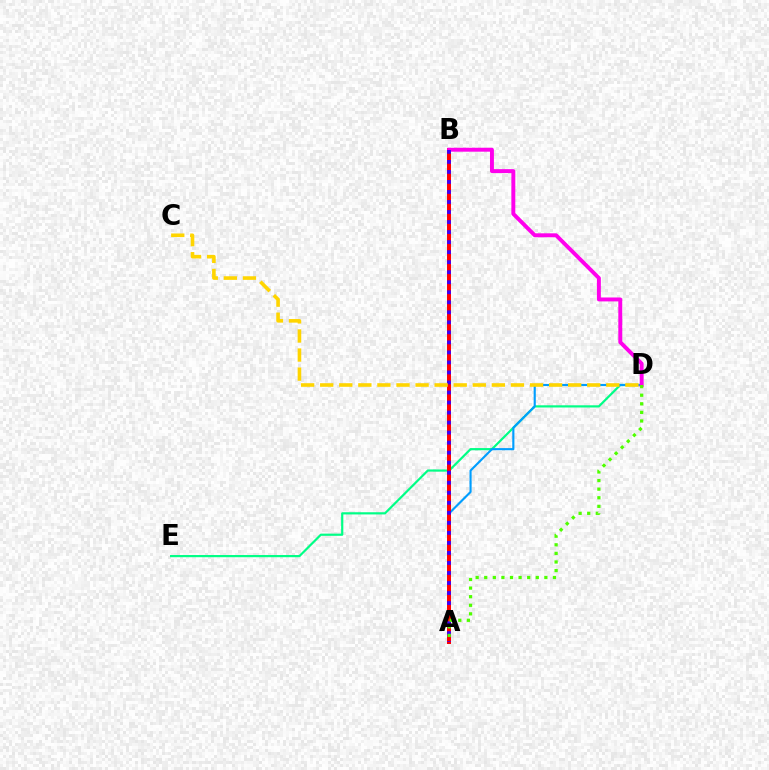{('D', 'E'): [{'color': '#00ff86', 'line_style': 'solid', 'thickness': 1.58}], ('A', 'D'): [{'color': '#009eff', 'line_style': 'solid', 'thickness': 1.54}, {'color': '#4fff00', 'line_style': 'dotted', 'thickness': 2.33}], ('A', 'B'): [{'color': '#ff0000', 'line_style': 'solid', 'thickness': 2.87}, {'color': '#3700ff', 'line_style': 'dotted', 'thickness': 2.72}], ('B', 'D'): [{'color': '#ff00ed', 'line_style': 'solid', 'thickness': 2.82}], ('C', 'D'): [{'color': '#ffd500', 'line_style': 'dashed', 'thickness': 2.59}]}